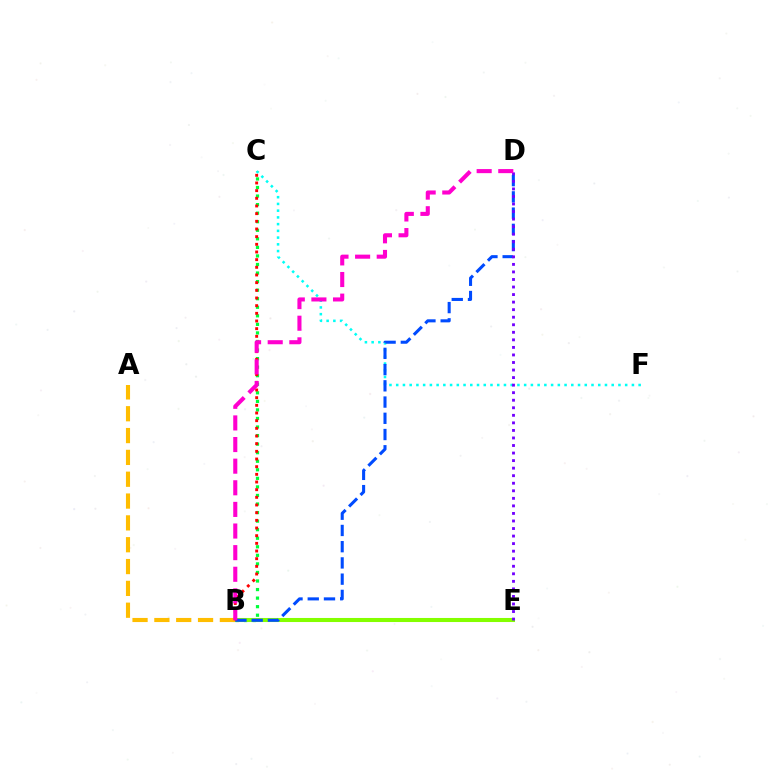{('B', 'C'): [{'color': '#00ff39', 'line_style': 'dotted', 'thickness': 2.32}, {'color': '#ff0000', 'line_style': 'dotted', 'thickness': 2.08}], ('B', 'E'): [{'color': '#84ff00', 'line_style': 'solid', 'thickness': 2.92}], ('C', 'F'): [{'color': '#00fff6', 'line_style': 'dotted', 'thickness': 1.83}], ('A', 'B'): [{'color': '#ffbd00', 'line_style': 'dashed', 'thickness': 2.97}], ('B', 'D'): [{'color': '#004bff', 'line_style': 'dashed', 'thickness': 2.21}, {'color': '#ff00cf', 'line_style': 'dashed', 'thickness': 2.94}], ('D', 'E'): [{'color': '#7200ff', 'line_style': 'dotted', 'thickness': 2.05}]}